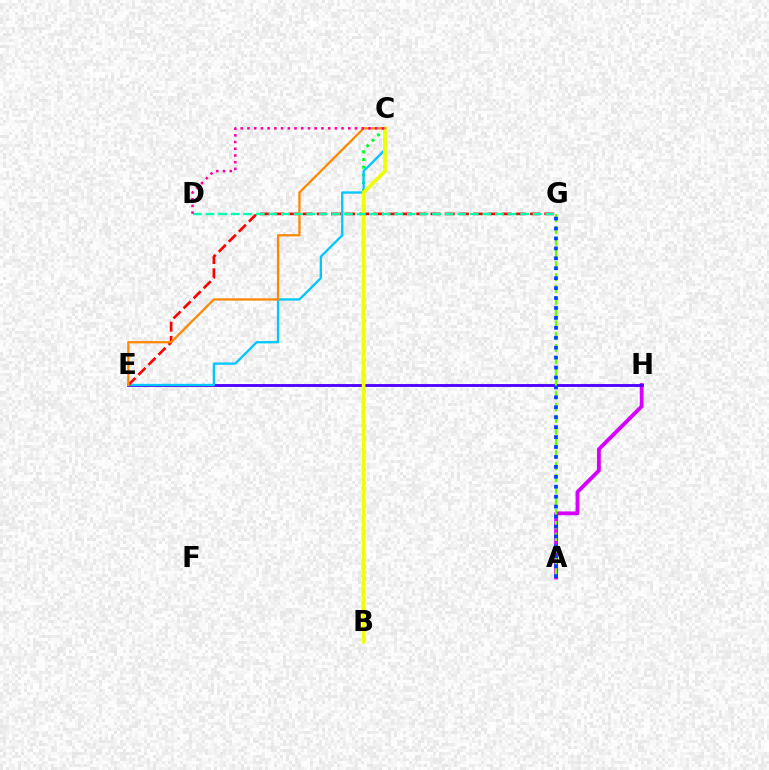{('A', 'H'): [{'color': '#d600ff', 'line_style': 'solid', 'thickness': 2.76}], ('E', 'H'): [{'color': '#4f00ff', 'line_style': 'solid', 'thickness': 2.05}], ('B', 'C'): [{'color': '#00ff27', 'line_style': 'dotted', 'thickness': 2.1}, {'color': '#eeff00', 'line_style': 'solid', 'thickness': 2.63}], ('C', 'E'): [{'color': '#00c7ff', 'line_style': 'solid', 'thickness': 1.66}, {'color': '#ff8800', 'line_style': 'solid', 'thickness': 1.64}], ('E', 'G'): [{'color': '#ff0000', 'line_style': 'dashed', 'thickness': 1.93}], ('A', 'G'): [{'color': '#66ff00', 'line_style': 'dashed', 'thickness': 1.6}, {'color': '#003fff', 'line_style': 'dotted', 'thickness': 2.7}], ('D', 'G'): [{'color': '#00ffaf', 'line_style': 'dashed', 'thickness': 1.71}], ('C', 'D'): [{'color': '#ff00a0', 'line_style': 'dotted', 'thickness': 1.83}]}